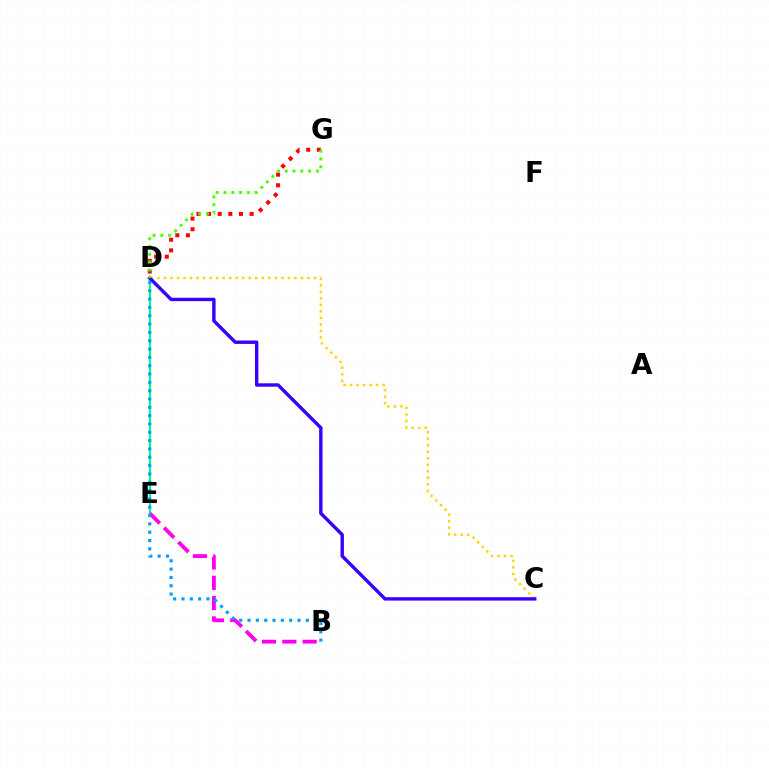{('D', 'E'): [{'color': '#00ff86', 'line_style': 'solid', 'thickness': 1.53}], ('C', 'D'): [{'color': '#ffd500', 'line_style': 'dotted', 'thickness': 1.77}, {'color': '#3700ff', 'line_style': 'solid', 'thickness': 2.45}], ('B', 'E'): [{'color': '#ff00ed', 'line_style': 'dashed', 'thickness': 2.76}], ('D', 'G'): [{'color': '#ff0000', 'line_style': 'dotted', 'thickness': 2.89}, {'color': '#4fff00', 'line_style': 'dotted', 'thickness': 2.12}], ('B', 'D'): [{'color': '#009eff', 'line_style': 'dotted', 'thickness': 2.26}]}